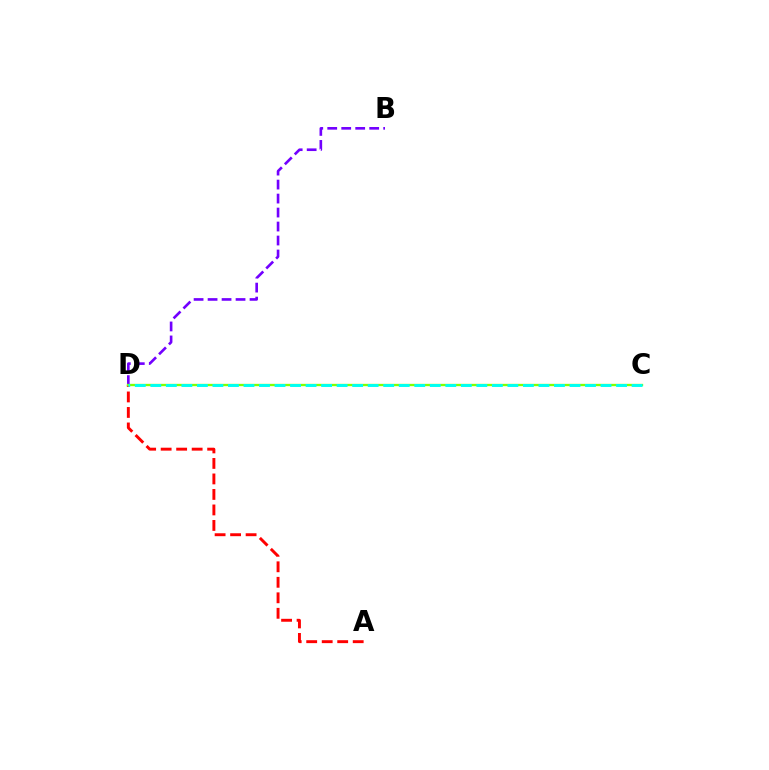{('A', 'D'): [{'color': '#ff0000', 'line_style': 'dashed', 'thickness': 2.11}], ('B', 'D'): [{'color': '#7200ff', 'line_style': 'dashed', 'thickness': 1.9}], ('C', 'D'): [{'color': '#84ff00', 'line_style': 'solid', 'thickness': 1.68}, {'color': '#00fff6', 'line_style': 'dashed', 'thickness': 2.11}]}